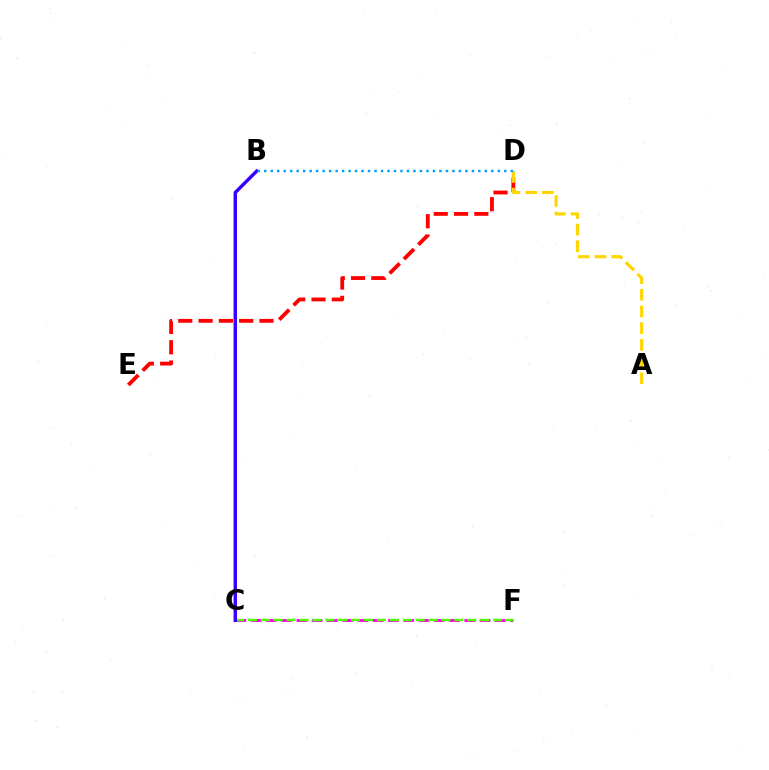{('C', 'F'): [{'color': '#ff00ed', 'line_style': 'dashed', 'thickness': 2.07}, {'color': '#4fff00', 'line_style': 'dashed', 'thickness': 1.75}], ('B', 'C'): [{'color': '#00ff86', 'line_style': 'dashed', 'thickness': 1.63}, {'color': '#3700ff', 'line_style': 'solid', 'thickness': 2.47}], ('D', 'E'): [{'color': '#ff0000', 'line_style': 'dashed', 'thickness': 2.76}], ('A', 'D'): [{'color': '#ffd500', 'line_style': 'dashed', 'thickness': 2.27}], ('B', 'D'): [{'color': '#009eff', 'line_style': 'dotted', 'thickness': 1.76}]}